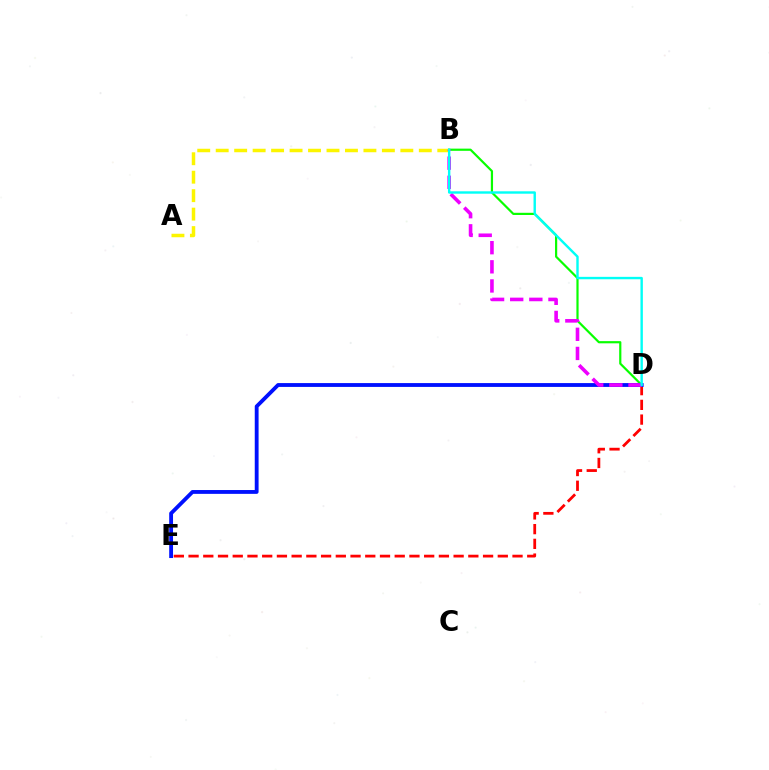{('A', 'B'): [{'color': '#fcf500', 'line_style': 'dashed', 'thickness': 2.51}], ('B', 'D'): [{'color': '#08ff00', 'line_style': 'solid', 'thickness': 1.58}, {'color': '#ee00ff', 'line_style': 'dashed', 'thickness': 2.6}, {'color': '#00fff6', 'line_style': 'solid', 'thickness': 1.73}], ('D', 'E'): [{'color': '#ff0000', 'line_style': 'dashed', 'thickness': 2.0}, {'color': '#0010ff', 'line_style': 'solid', 'thickness': 2.76}]}